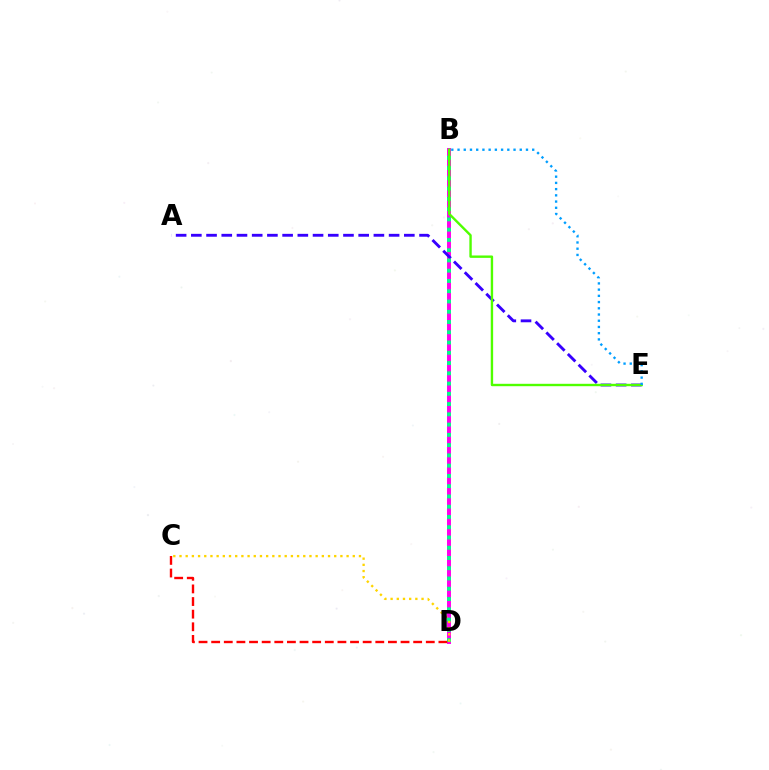{('B', 'D'): [{'color': '#ff00ed', 'line_style': 'solid', 'thickness': 2.85}, {'color': '#00ff86', 'line_style': 'dotted', 'thickness': 2.79}], ('A', 'E'): [{'color': '#3700ff', 'line_style': 'dashed', 'thickness': 2.07}], ('C', 'D'): [{'color': '#ff0000', 'line_style': 'dashed', 'thickness': 1.72}, {'color': '#ffd500', 'line_style': 'dotted', 'thickness': 1.68}], ('B', 'E'): [{'color': '#4fff00', 'line_style': 'solid', 'thickness': 1.72}, {'color': '#009eff', 'line_style': 'dotted', 'thickness': 1.69}]}